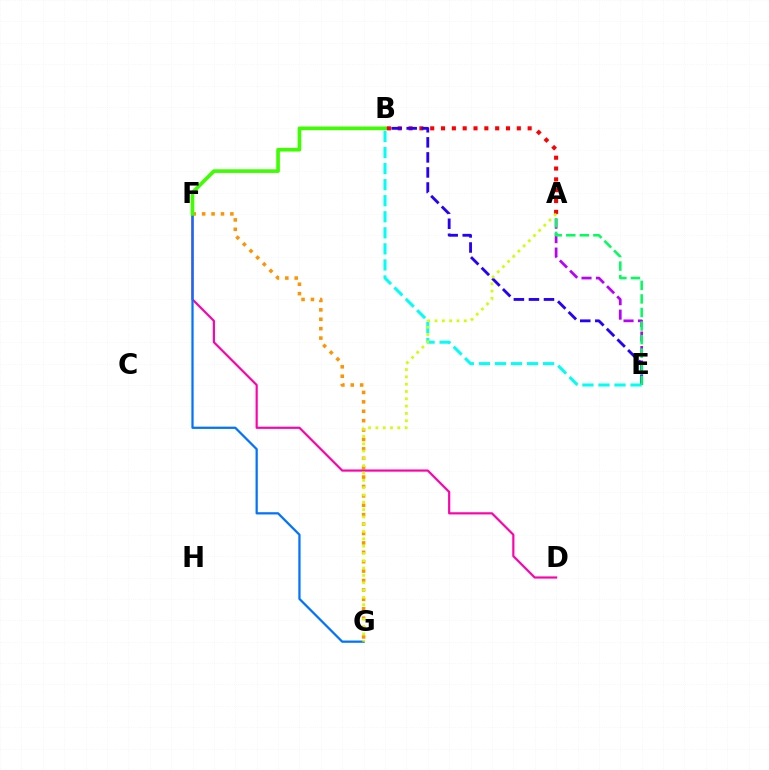{('A', 'B'): [{'color': '#ff0000', 'line_style': 'dotted', 'thickness': 2.94}], ('A', 'E'): [{'color': '#b900ff', 'line_style': 'dashed', 'thickness': 1.96}, {'color': '#00ff5c', 'line_style': 'dashed', 'thickness': 1.84}], ('B', 'E'): [{'color': '#2500ff', 'line_style': 'dashed', 'thickness': 2.04}, {'color': '#00fff6', 'line_style': 'dashed', 'thickness': 2.18}], ('F', 'G'): [{'color': '#ff9400', 'line_style': 'dotted', 'thickness': 2.55}, {'color': '#0074ff', 'line_style': 'solid', 'thickness': 1.62}], ('D', 'F'): [{'color': '#ff00ac', 'line_style': 'solid', 'thickness': 1.57}], ('B', 'F'): [{'color': '#3dff00', 'line_style': 'solid', 'thickness': 2.62}], ('A', 'G'): [{'color': '#d1ff00', 'line_style': 'dotted', 'thickness': 1.99}]}